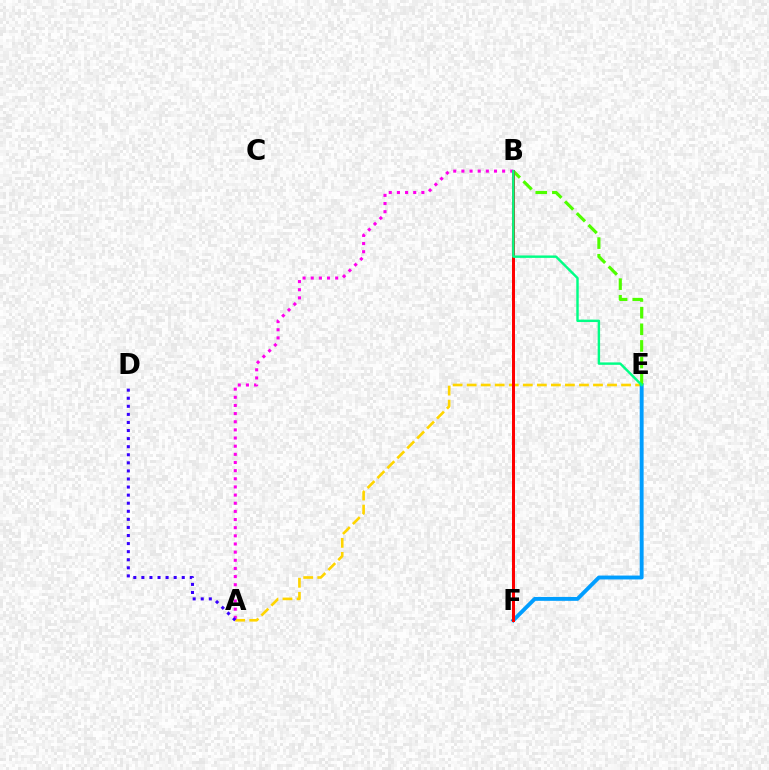{('A', 'E'): [{'color': '#ffd500', 'line_style': 'dashed', 'thickness': 1.91}], ('A', 'B'): [{'color': '#ff00ed', 'line_style': 'dotted', 'thickness': 2.21}], ('E', 'F'): [{'color': '#009eff', 'line_style': 'solid', 'thickness': 2.8}], ('B', 'E'): [{'color': '#4fff00', 'line_style': 'dashed', 'thickness': 2.26}, {'color': '#00ff86', 'line_style': 'solid', 'thickness': 1.75}], ('B', 'F'): [{'color': '#ff0000', 'line_style': 'solid', 'thickness': 2.16}], ('A', 'D'): [{'color': '#3700ff', 'line_style': 'dotted', 'thickness': 2.19}]}